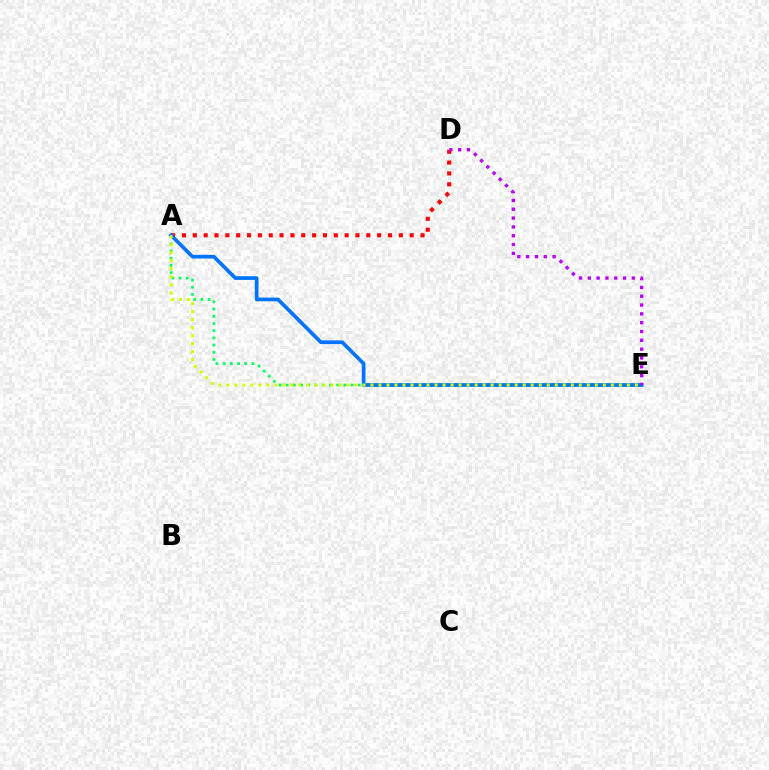{('A', 'D'): [{'color': '#ff0000', 'line_style': 'dotted', 'thickness': 2.95}], ('A', 'E'): [{'color': '#00ff5c', 'line_style': 'dotted', 'thickness': 1.96}, {'color': '#0074ff', 'line_style': 'solid', 'thickness': 2.66}, {'color': '#d1ff00', 'line_style': 'dotted', 'thickness': 2.18}], ('D', 'E'): [{'color': '#b900ff', 'line_style': 'dotted', 'thickness': 2.4}]}